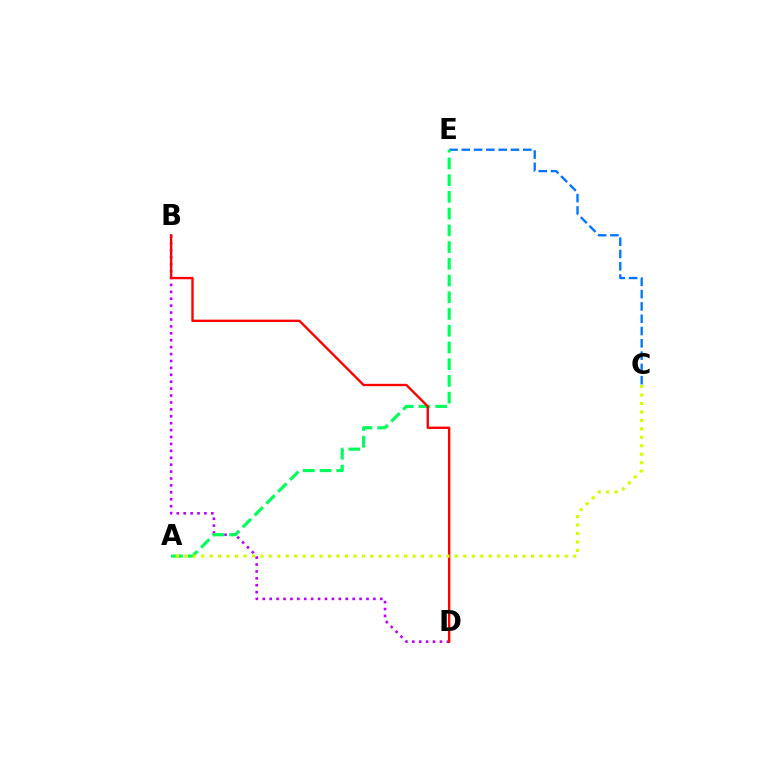{('B', 'D'): [{'color': '#b900ff', 'line_style': 'dotted', 'thickness': 1.88}, {'color': '#ff0000', 'line_style': 'solid', 'thickness': 1.7}], ('C', 'E'): [{'color': '#0074ff', 'line_style': 'dashed', 'thickness': 1.67}], ('A', 'E'): [{'color': '#00ff5c', 'line_style': 'dashed', 'thickness': 2.27}], ('A', 'C'): [{'color': '#d1ff00', 'line_style': 'dotted', 'thickness': 2.3}]}